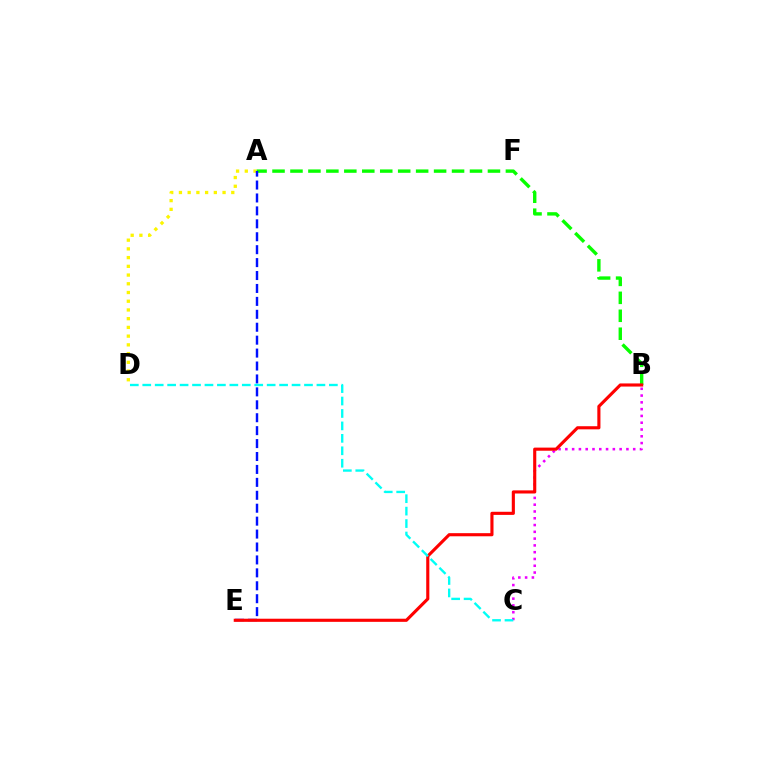{('A', 'D'): [{'color': '#fcf500', 'line_style': 'dotted', 'thickness': 2.37}], ('B', 'C'): [{'color': '#ee00ff', 'line_style': 'dotted', 'thickness': 1.84}], ('A', 'B'): [{'color': '#08ff00', 'line_style': 'dashed', 'thickness': 2.44}], ('A', 'E'): [{'color': '#0010ff', 'line_style': 'dashed', 'thickness': 1.76}], ('B', 'E'): [{'color': '#ff0000', 'line_style': 'solid', 'thickness': 2.25}], ('C', 'D'): [{'color': '#00fff6', 'line_style': 'dashed', 'thickness': 1.69}]}